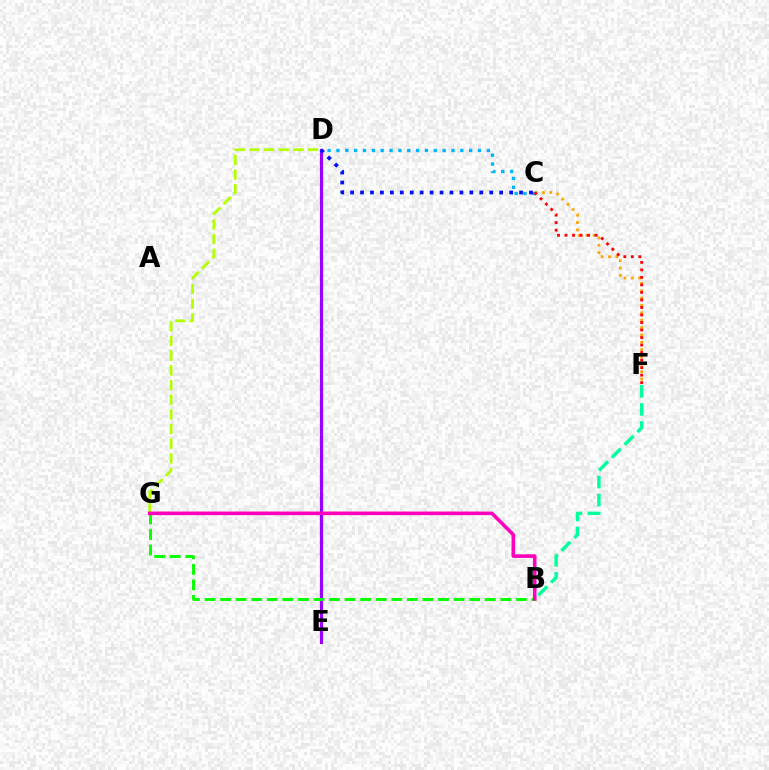{('C', 'F'): [{'color': '#ffa500', 'line_style': 'dotted', 'thickness': 2.0}, {'color': '#ff0000', 'line_style': 'dotted', 'thickness': 2.04}], ('D', 'E'): [{'color': '#9b00ff', 'line_style': 'solid', 'thickness': 2.29}], ('C', 'D'): [{'color': '#00b5ff', 'line_style': 'dotted', 'thickness': 2.4}, {'color': '#0010ff', 'line_style': 'dotted', 'thickness': 2.7}], ('B', 'G'): [{'color': '#08ff00', 'line_style': 'dashed', 'thickness': 2.11}, {'color': '#ff00bd', 'line_style': 'solid', 'thickness': 2.59}], ('D', 'G'): [{'color': '#b3ff00', 'line_style': 'dashed', 'thickness': 1.99}], ('B', 'F'): [{'color': '#00ff9d', 'line_style': 'dashed', 'thickness': 2.46}]}